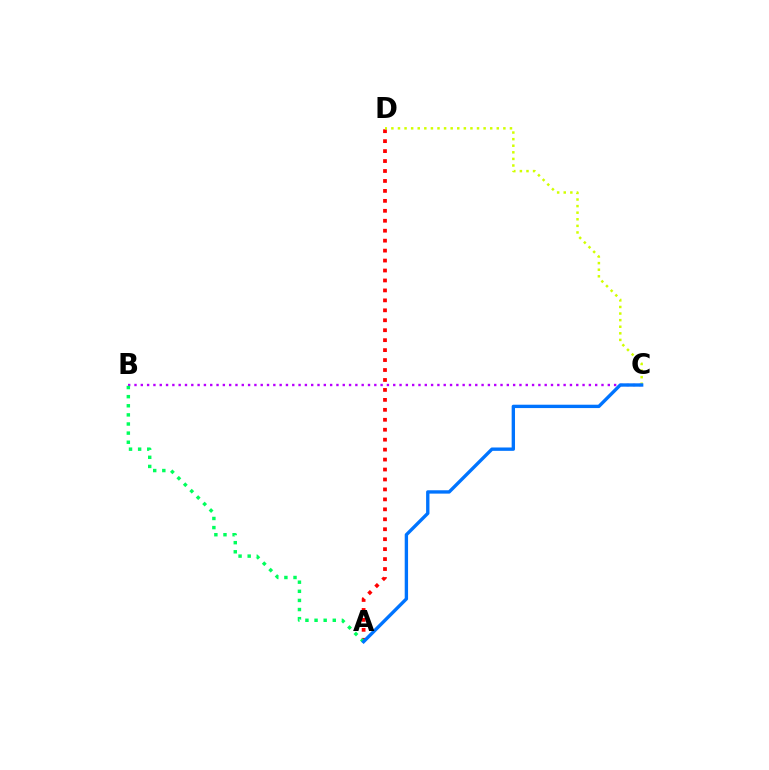{('A', 'D'): [{'color': '#ff0000', 'line_style': 'dotted', 'thickness': 2.7}], ('C', 'D'): [{'color': '#d1ff00', 'line_style': 'dotted', 'thickness': 1.79}], ('B', 'C'): [{'color': '#b900ff', 'line_style': 'dotted', 'thickness': 1.71}], ('A', 'B'): [{'color': '#00ff5c', 'line_style': 'dotted', 'thickness': 2.48}], ('A', 'C'): [{'color': '#0074ff', 'line_style': 'solid', 'thickness': 2.42}]}